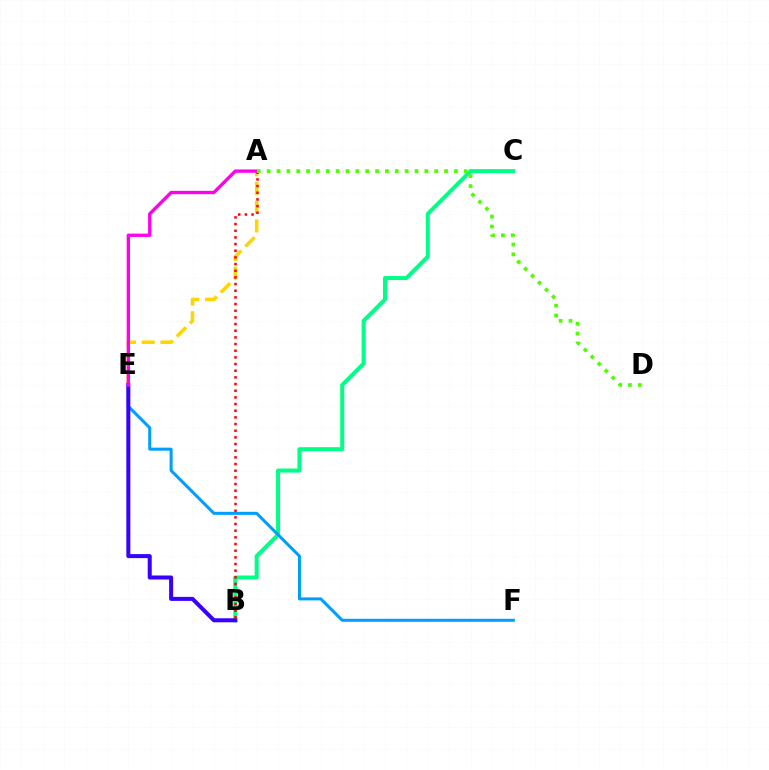{('B', 'C'): [{'color': '#00ff86', 'line_style': 'solid', 'thickness': 2.89}], ('E', 'F'): [{'color': '#009eff', 'line_style': 'solid', 'thickness': 2.18}], ('A', 'E'): [{'color': '#ffd500', 'line_style': 'dashed', 'thickness': 2.54}, {'color': '#ff00ed', 'line_style': 'solid', 'thickness': 2.4}], ('B', 'E'): [{'color': '#3700ff', 'line_style': 'solid', 'thickness': 2.89}], ('A', 'B'): [{'color': '#ff0000', 'line_style': 'dotted', 'thickness': 1.81}], ('A', 'D'): [{'color': '#4fff00', 'line_style': 'dotted', 'thickness': 2.68}]}